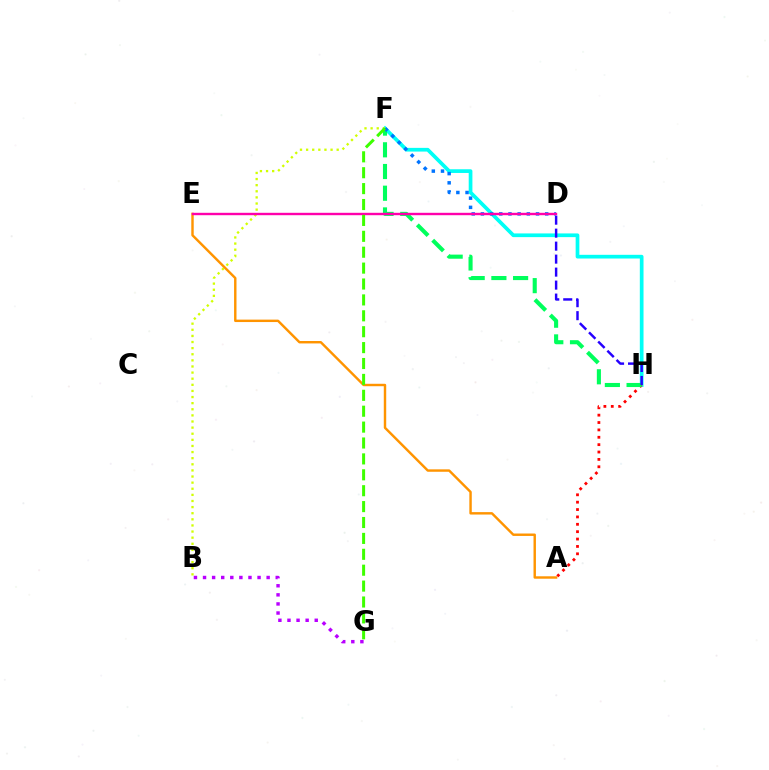{('B', 'G'): [{'color': '#b900ff', 'line_style': 'dotted', 'thickness': 2.47}], ('F', 'H'): [{'color': '#00fff6', 'line_style': 'solid', 'thickness': 2.67}, {'color': '#00ff5c', 'line_style': 'dashed', 'thickness': 2.95}], ('A', 'H'): [{'color': '#ff0000', 'line_style': 'dotted', 'thickness': 2.0}], ('B', 'F'): [{'color': '#d1ff00', 'line_style': 'dotted', 'thickness': 1.66}], ('D', 'H'): [{'color': '#2500ff', 'line_style': 'dashed', 'thickness': 1.76}], ('A', 'E'): [{'color': '#ff9400', 'line_style': 'solid', 'thickness': 1.75}], ('D', 'F'): [{'color': '#0074ff', 'line_style': 'dotted', 'thickness': 2.5}], ('D', 'E'): [{'color': '#ff00ac', 'line_style': 'solid', 'thickness': 1.73}], ('F', 'G'): [{'color': '#3dff00', 'line_style': 'dashed', 'thickness': 2.16}]}